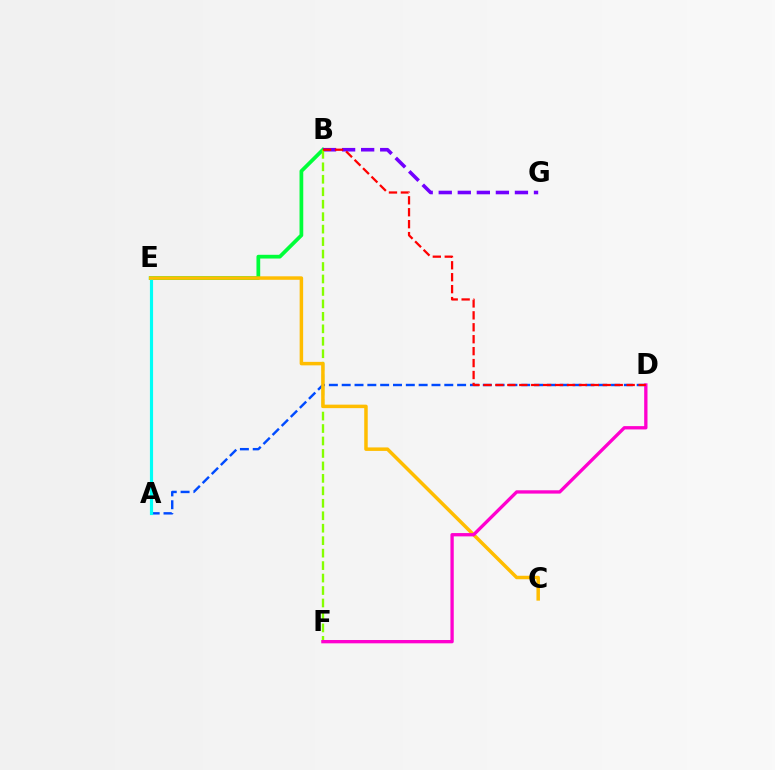{('A', 'D'): [{'color': '#004bff', 'line_style': 'dashed', 'thickness': 1.74}], ('B', 'E'): [{'color': '#00ff39', 'line_style': 'solid', 'thickness': 2.69}], ('B', 'G'): [{'color': '#7200ff', 'line_style': 'dashed', 'thickness': 2.59}], ('A', 'E'): [{'color': '#00fff6', 'line_style': 'solid', 'thickness': 2.27}], ('B', 'F'): [{'color': '#84ff00', 'line_style': 'dashed', 'thickness': 1.69}], ('C', 'E'): [{'color': '#ffbd00', 'line_style': 'solid', 'thickness': 2.51}], ('D', 'F'): [{'color': '#ff00cf', 'line_style': 'solid', 'thickness': 2.39}], ('B', 'D'): [{'color': '#ff0000', 'line_style': 'dashed', 'thickness': 1.62}]}